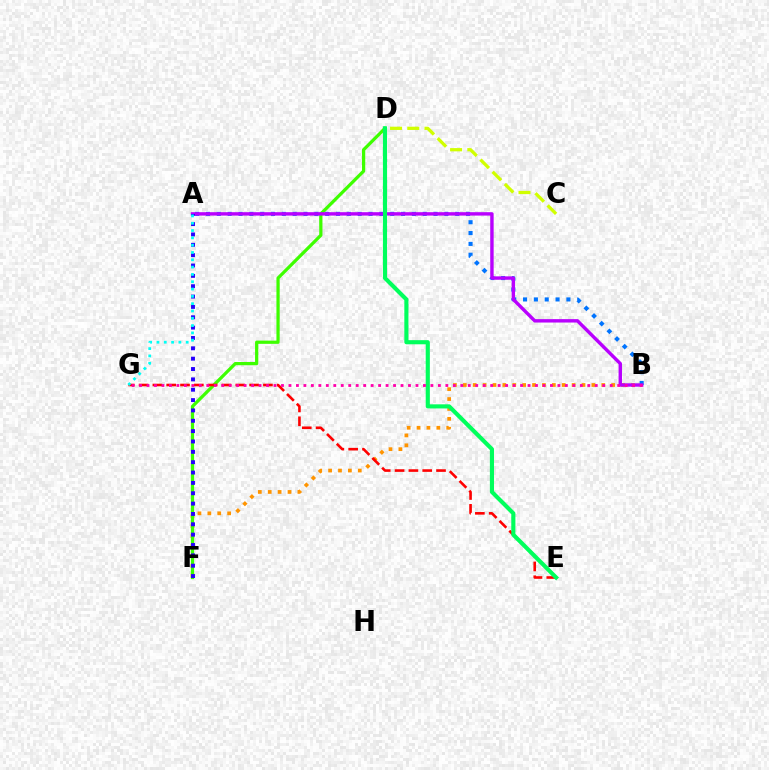{('B', 'F'): [{'color': '#ff9400', 'line_style': 'dotted', 'thickness': 2.69}], ('D', 'F'): [{'color': '#3dff00', 'line_style': 'solid', 'thickness': 2.33}], ('A', 'B'): [{'color': '#0074ff', 'line_style': 'dotted', 'thickness': 2.94}, {'color': '#b900ff', 'line_style': 'solid', 'thickness': 2.45}], ('E', 'G'): [{'color': '#ff0000', 'line_style': 'dashed', 'thickness': 1.88}], ('A', 'F'): [{'color': '#2500ff', 'line_style': 'dotted', 'thickness': 2.81}], ('D', 'E'): [{'color': '#00ff5c', 'line_style': 'solid', 'thickness': 2.97}], ('B', 'G'): [{'color': '#ff00ac', 'line_style': 'dotted', 'thickness': 2.03}], ('A', 'G'): [{'color': '#00fff6', 'line_style': 'dotted', 'thickness': 1.99}], ('C', 'D'): [{'color': '#d1ff00', 'line_style': 'dashed', 'thickness': 2.34}]}